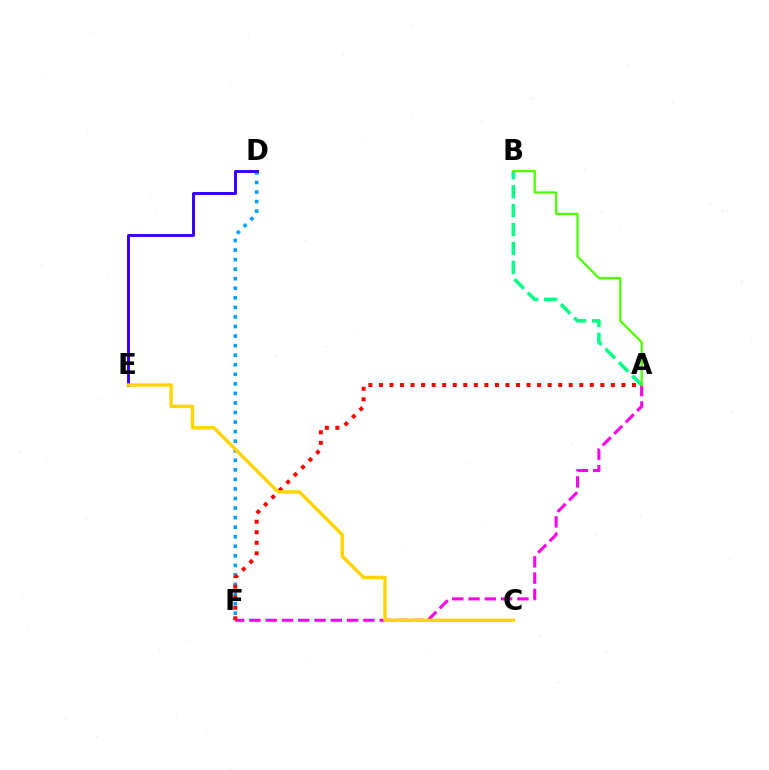{('A', 'B'): [{'color': '#00ff86', 'line_style': 'dashed', 'thickness': 2.57}, {'color': '#4fff00', 'line_style': 'solid', 'thickness': 1.64}], ('D', 'F'): [{'color': '#009eff', 'line_style': 'dotted', 'thickness': 2.6}], ('A', 'F'): [{'color': '#ff00ed', 'line_style': 'dashed', 'thickness': 2.21}, {'color': '#ff0000', 'line_style': 'dotted', 'thickness': 2.86}], ('D', 'E'): [{'color': '#3700ff', 'line_style': 'solid', 'thickness': 2.13}], ('C', 'E'): [{'color': '#ffd500', 'line_style': 'solid', 'thickness': 2.48}]}